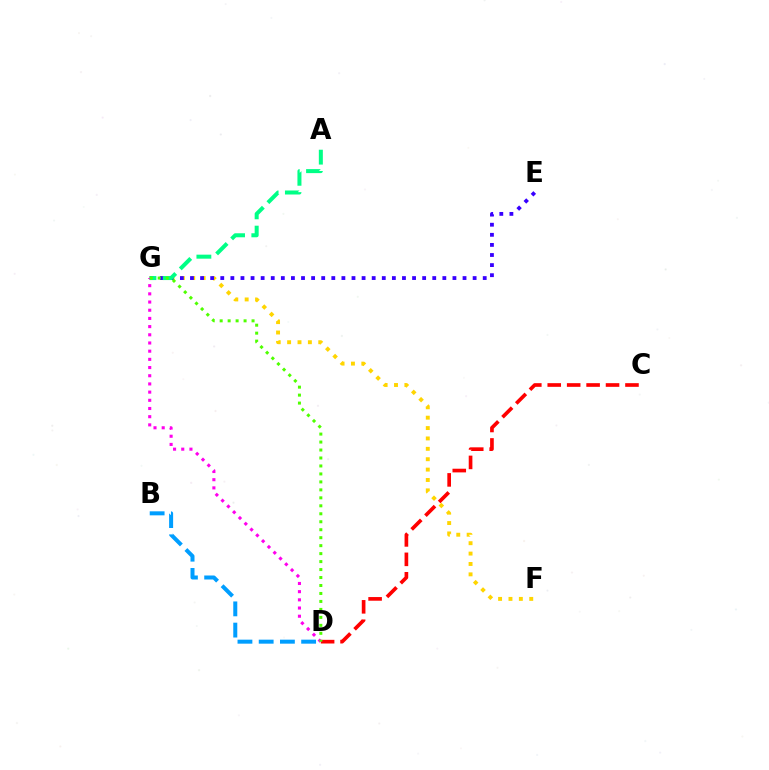{('F', 'G'): [{'color': '#ffd500', 'line_style': 'dotted', 'thickness': 2.82}], ('E', 'G'): [{'color': '#3700ff', 'line_style': 'dotted', 'thickness': 2.74}], ('C', 'D'): [{'color': '#ff0000', 'line_style': 'dashed', 'thickness': 2.64}], ('A', 'G'): [{'color': '#00ff86', 'line_style': 'dashed', 'thickness': 2.89}], ('D', 'G'): [{'color': '#ff00ed', 'line_style': 'dotted', 'thickness': 2.22}, {'color': '#4fff00', 'line_style': 'dotted', 'thickness': 2.17}], ('B', 'D'): [{'color': '#009eff', 'line_style': 'dashed', 'thickness': 2.88}]}